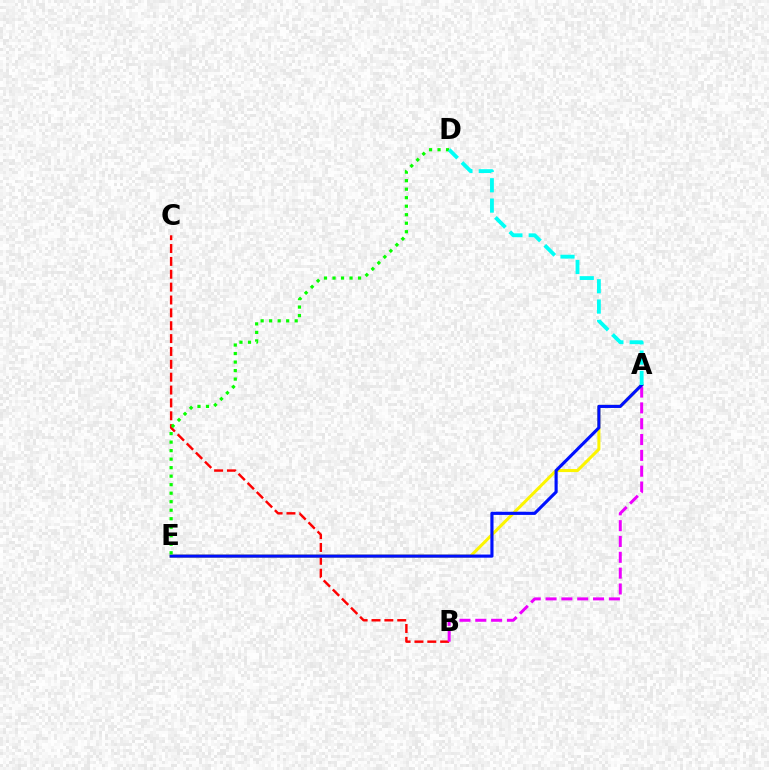{('B', 'C'): [{'color': '#ff0000', 'line_style': 'dashed', 'thickness': 1.75}], ('A', 'E'): [{'color': '#fcf500', 'line_style': 'solid', 'thickness': 2.2}, {'color': '#0010ff', 'line_style': 'solid', 'thickness': 2.26}], ('A', 'B'): [{'color': '#ee00ff', 'line_style': 'dashed', 'thickness': 2.15}], ('D', 'E'): [{'color': '#08ff00', 'line_style': 'dotted', 'thickness': 2.31}], ('A', 'D'): [{'color': '#00fff6', 'line_style': 'dashed', 'thickness': 2.76}]}